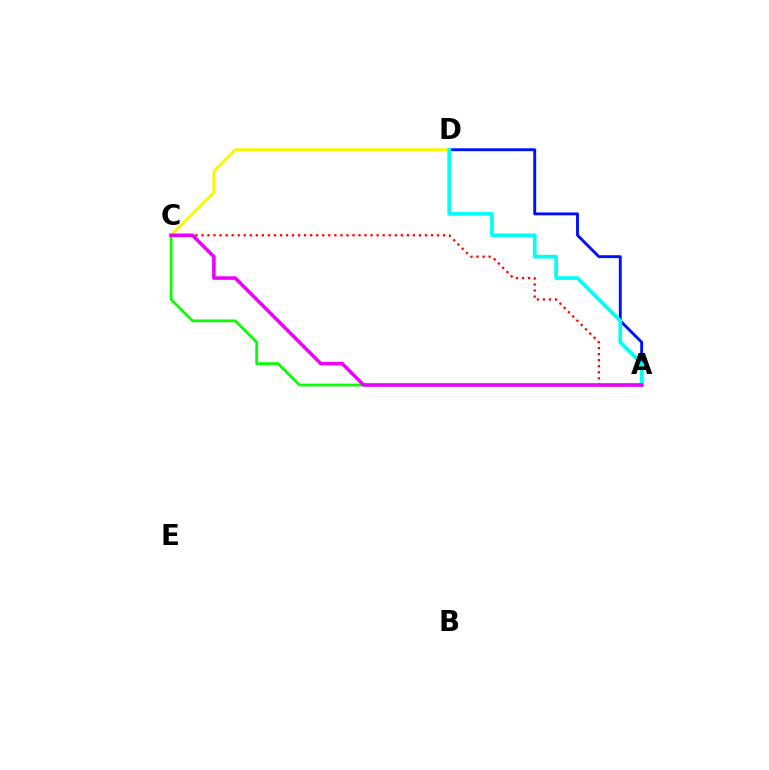{('A', 'C'): [{'color': '#ff0000', 'line_style': 'dotted', 'thickness': 1.64}, {'color': '#08ff00', 'line_style': 'solid', 'thickness': 1.99}, {'color': '#ee00ff', 'line_style': 'solid', 'thickness': 2.57}], ('A', 'D'): [{'color': '#0010ff', 'line_style': 'solid', 'thickness': 2.08}, {'color': '#00fff6', 'line_style': 'solid', 'thickness': 2.67}], ('C', 'D'): [{'color': '#fcf500', 'line_style': 'solid', 'thickness': 2.09}]}